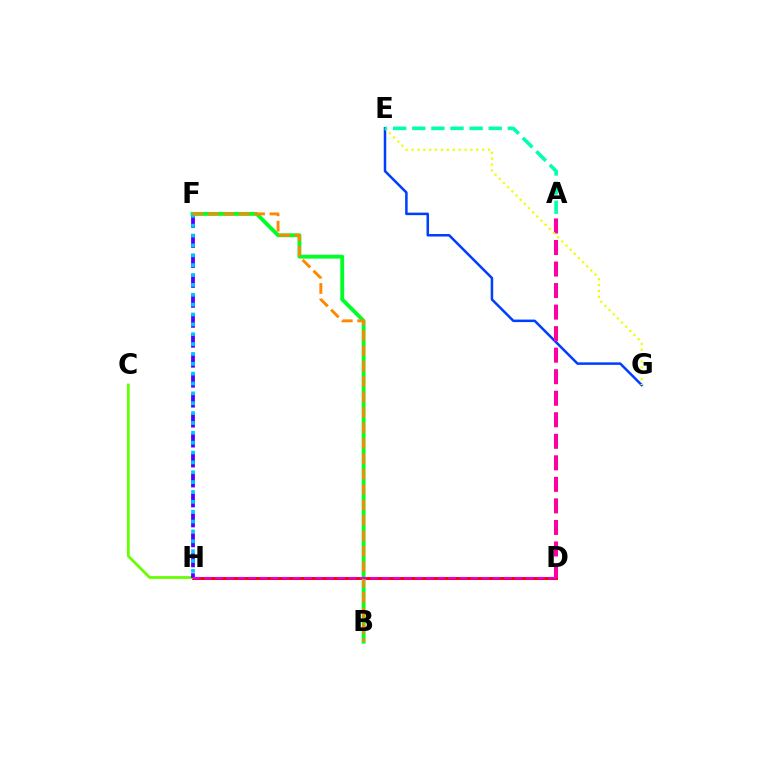{('D', 'H'): [{'color': '#ff0000', 'line_style': 'solid', 'thickness': 2.13}, {'color': '#d600ff', 'line_style': 'dashed', 'thickness': 1.51}], ('E', 'G'): [{'color': '#003fff', 'line_style': 'solid', 'thickness': 1.81}, {'color': '#eeff00', 'line_style': 'dotted', 'thickness': 1.6}], ('C', 'H'): [{'color': '#66ff00', 'line_style': 'solid', 'thickness': 2.01}], ('F', 'H'): [{'color': '#4f00ff', 'line_style': 'dashed', 'thickness': 2.71}, {'color': '#00c7ff', 'line_style': 'dotted', 'thickness': 2.68}], ('B', 'F'): [{'color': '#00ff27', 'line_style': 'solid', 'thickness': 2.79}, {'color': '#ff8800', 'line_style': 'dashed', 'thickness': 2.09}], ('A', 'D'): [{'color': '#ff00a0', 'line_style': 'dashed', 'thickness': 2.93}], ('A', 'E'): [{'color': '#00ffaf', 'line_style': 'dashed', 'thickness': 2.6}]}